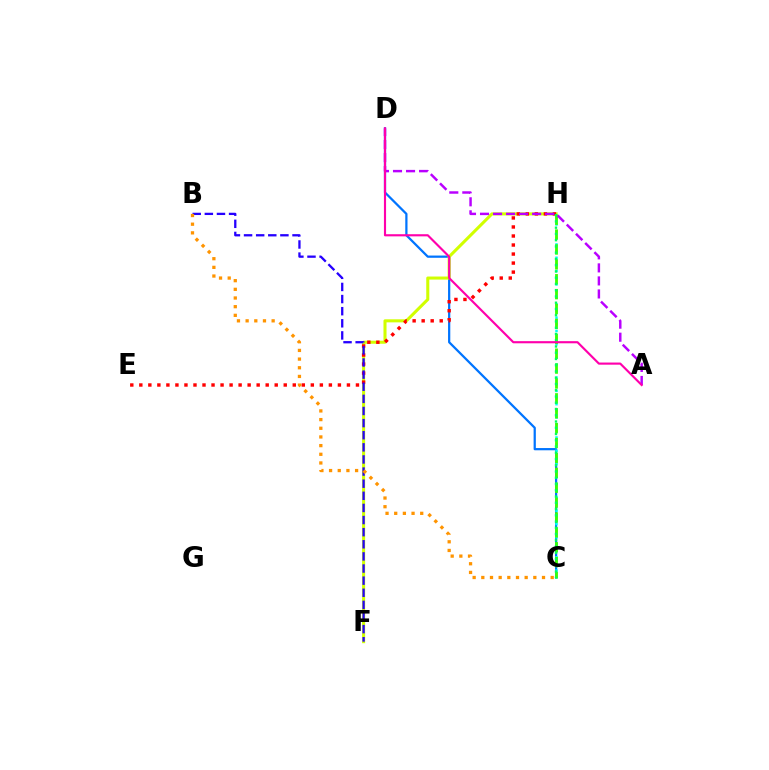{('C', 'D'): [{'color': '#0074ff', 'line_style': 'solid', 'thickness': 1.61}], ('F', 'H'): [{'color': '#d1ff00', 'line_style': 'solid', 'thickness': 2.2}], ('C', 'H'): [{'color': '#00fff6', 'line_style': 'dotted', 'thickness': 1.81}, {'color': '#3dff00', 'line_style': 'dashed', 'thickness': 2.02}, {'color': '#00ff5c', 'line_style': 'dotted', 'thickness': 1.7}], ('E', 'H'): [{'color': '#ff0000', 'line_style': 'dotted', 'thickness': 2.45}], ('B', 'F'): [{'color': '#2500ff', 'line_style': 'dashed', 'thickness': 1.65}], ('B', 'C'): [{'color': '#ff9400', 'line_style': 'dotted', 'thickness': 2.36}], ('A', 'D'): [{'color': '#b900ff', 'line_style': 'dashed', 'thickness': 1.77}, {'color': '#ff00ac', 'line_style': 'solid', 'thickness': 1.54}]}